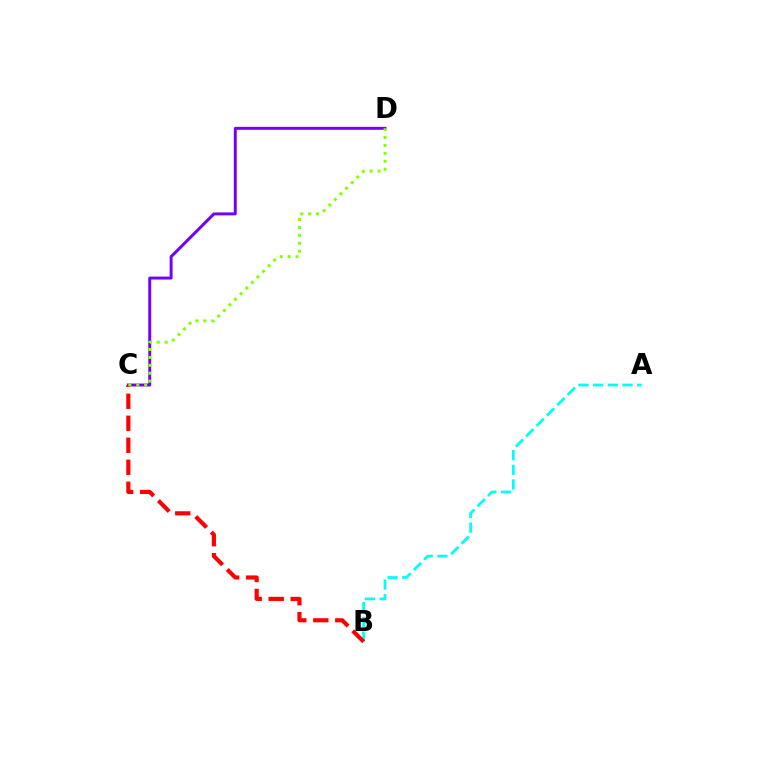{('C', 'D'): [{'color': '#7200ff', 'line_style': 'solid', 'thickness': 2.12}, {'color': '#84ff00', 'line_style': 'dotted', 'thickness': 2.15}], ('A', 'B'): [{'color': '#00fff6', 'line_style': 'dashed', 'thickness': 1.99}], ('B', 'C'): [{'color': '#ff0000', 'line_style': 'dashed', 'thickness': 2.99}]}